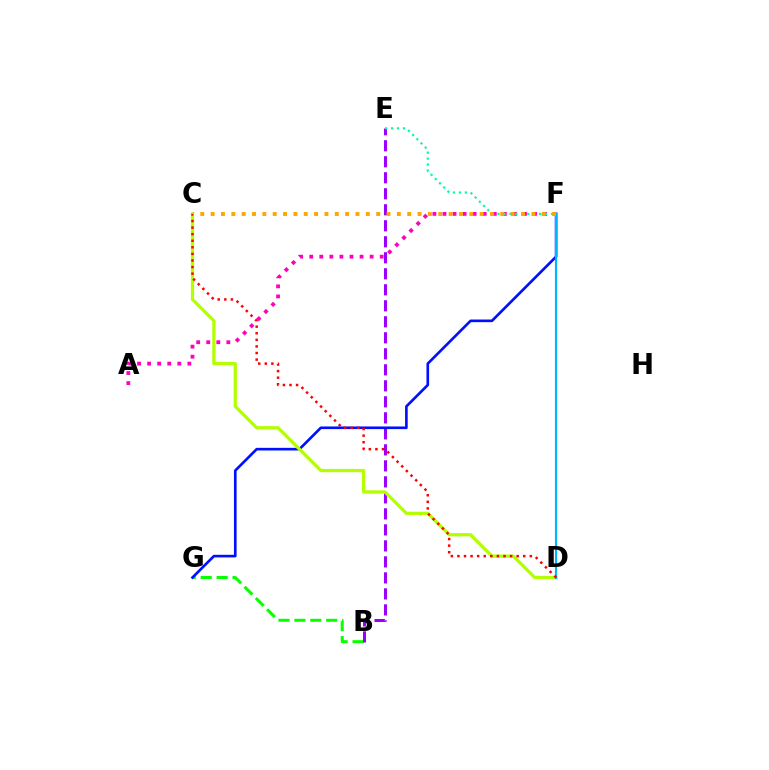{('A', 'F'): [{'color': '#ff00bd', 'line_style': 'dotted', 'thickness': 2.73}], ('B', 'G'): [{'color': '#08ff00', 'line_style': 'dashed', 'thickness': 2.16}], ('B', 'E'): [{'color': '#9b00ff', 'line_style': 'dashed', 'thickness': 2.17}], ('F', 'G'): [{'color': '#0010ff', 'line_style': 'solid', 'thickness': 1.91}], ('C', 'D'): [{'color': '#b3ff00', 'line_style': 'solid', 'thickness': 2.35}, {'color': '#ff0000', 'line_style': 'dotted', 'thickness': 1.79}], ('D', 'F'): [{'color': '#00b5ff', 'line_style': 'solid', 'thickness': 1.54}], ('E', 'F'): [{'color': '#00ff9d', 'line_style': 'dotted', 'thickness': 1.61}], ('C', 'F'): [{'color': '#ffa500', 'line_style': 'dotted', 'thickness': 2.81}]}